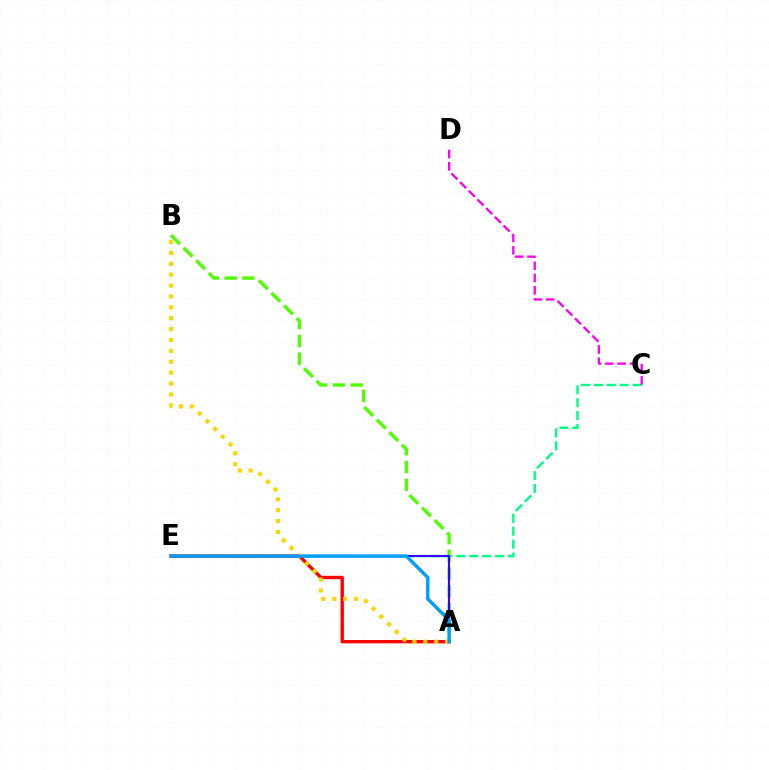{('C', 'E'): [{'color': '#00ff86', 'line_style': 'dashed', 'thickness': 1.75}], ('A', 'B'): [{'color': '#4fff00', 'line_style': 'dashed', 'thickness': 2.41}, {'color': '#ffd500', 'line_style': 'dotted', 'thickness': 2.96}], ('A', 'E'): [{'color': '#3700ff', 'line_style': 'solid', 'thickness': 1.53}, {'color': '#ff0000', 'line_style': 'solid', 'thickness': 2.41}, {'color': '#009eff', 'line_style': 'solid', 'thickness': 2.44}], ('C', 'D'): [{'color': '#ff00ed', 'line_style': 'dashed', 'thickness': 1.67}]}